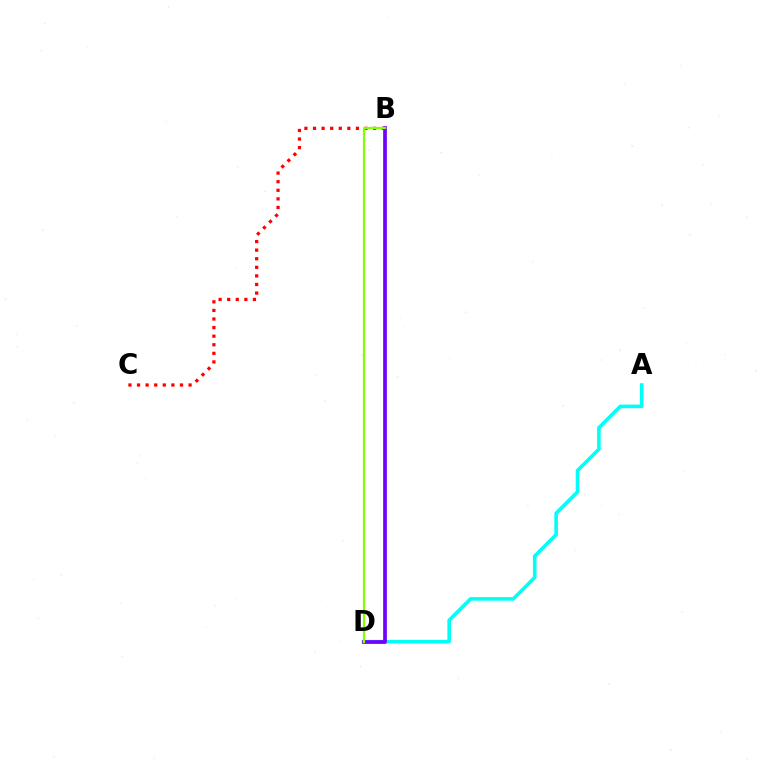{('B', 'C'): [{'color': '#ff0000', 'line_style': 'dotted', 'thickness': 2.33}], ('A', 'D'): [{'color': '#00fff6', 'line_style': 'solid', 'thickness': 2.59}], ('B', 'D'): [{'color': '#7200ff', 'line_style': 'solid', 'thickness': 2.68}, {'color': '#84ff00', 'line_style': 'solid', 'thickness': 1.61}]}